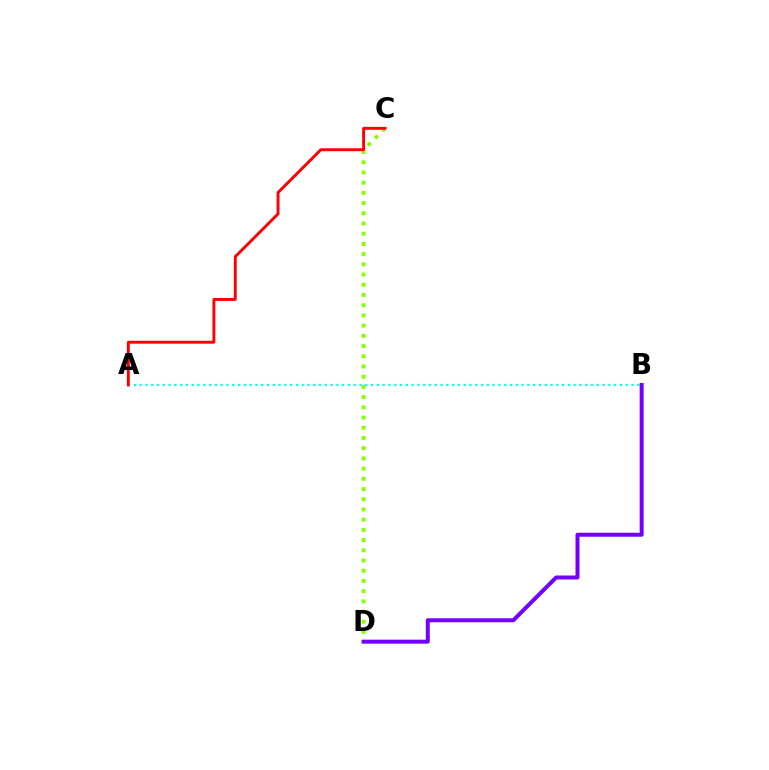{('C', 'D'): [{'color': '#84ff00', 'line_style': 'dotted', 'thickness': 2.77}], ('A', 'B'): [{'color': '#00fff6', 'line_style': 'dotted', 'thickness': 1.57}], ('B', 'D'): [{'color': '#7200ff', 'line_style': 'solid', 'thickness': 2.87}], ('A', 'C'): [{'color': '#ff0000', 'line_style': 'solid', 'thickness': 2.09}]}